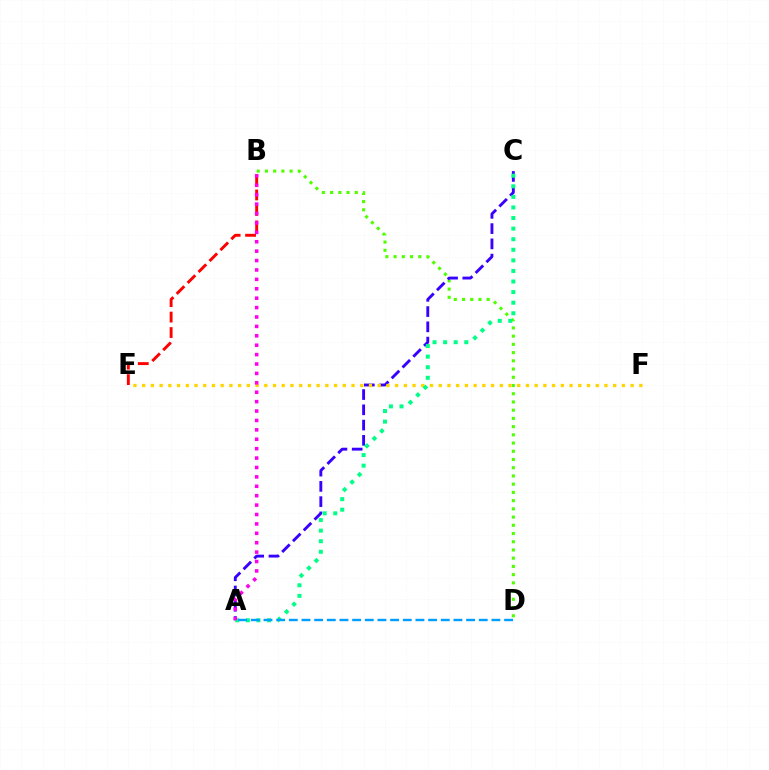{('B', 'D'): [{'color': '#4fff00', 'line_style': 'dotted', 'thickness': 2.23}], ('B', 'E'): [{'color': '#ff0000', 'line_style': 'dashed', 'thickness': 2.1}], ('A', 'C'): [{'color': '#3700ff', 'line_style': 'dashed', 'thickness': 2.07}, {'color': '#00ff86', 'line_style': 'dotted', 'thickness': 2.87}], ('E', 'F'): [{'color': '#ffd500', 'line_style': 'dotted', 'thickness': 2.37}], ('A', 'D'): [{'color': '#009eff', 'line_style': 'dashed', 'thickness': 1.72}], ('A', 'B'): [{'color': '#ff00ed', 'line_style': 'dotted', 'thickness': 2.56}]}